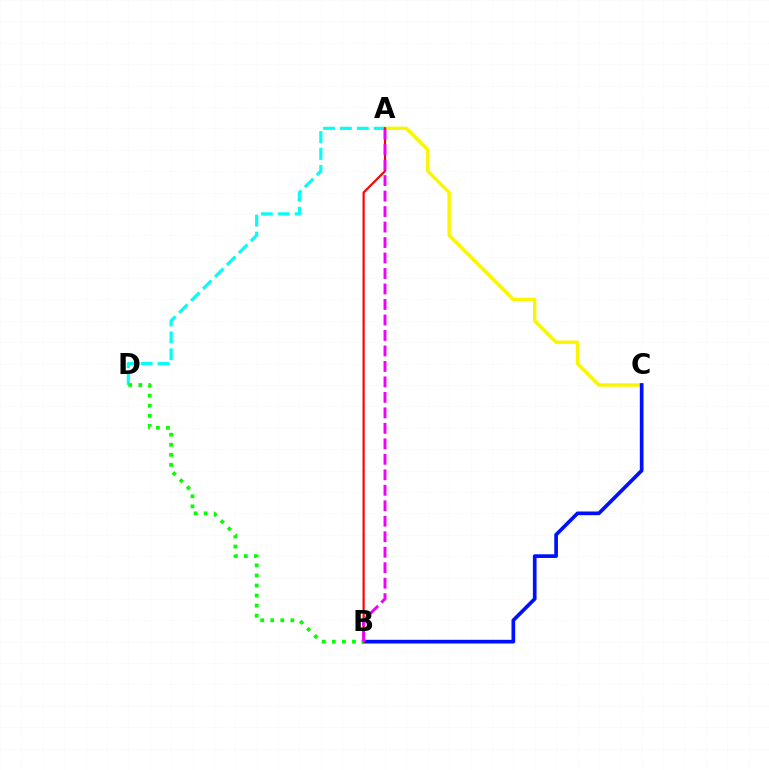{('A', 'C'): [{'color': '#fcf500', 'line_style': 'solid', 'thickness': 2.46}], ('A', 'D'): [{'color': '#00fff6', 'line_style': 'dashed', 'thickness': 2.3}], ('B', 'C'): [{'color': '#0010ff', 'line_style': 'solid', 'thickness': 2.65}], ('A', 'B'): [{'color': '#ff0000', 'line_style': 'solid', 'thickness': 1.56}, {'color': '#ee00ff', 'line_style': 'dashed', 'thickness': 2.1}], ('B', 'D'): [{'color': '#08ff00', 'line_style': 'dotted', 'thickness': 2.73}]}